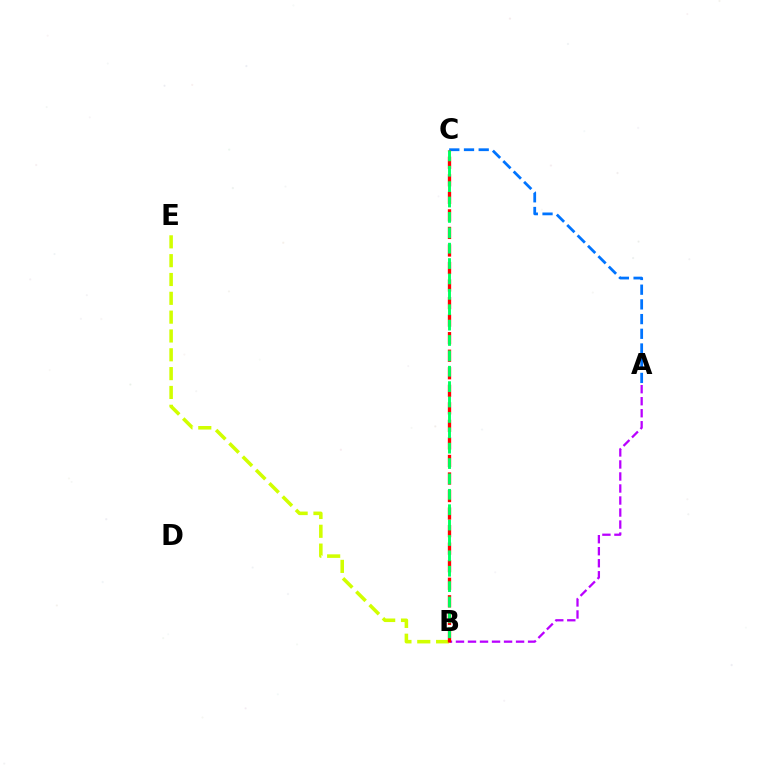{('A', 'B'): [{'color': '#b900ff', 'line_style': 'dashed', 'thickness': 1.63}], ('B', 'E'): [{'color': '#d1ff00', 'line_style': 'dashed', 'thickness': 2.56}], ('A', 'C'): [{'color': '#0074ff', 'line_style': 'dashed', 'thickness': 2.0}], ('B', 'C'): [{'color': '#ff0000', 'line_style': 'dashed', 'thickness': 2.38}, {'color': '#00ff5c', 'line_style': 'dashed', 'thickness': 2.09}]}